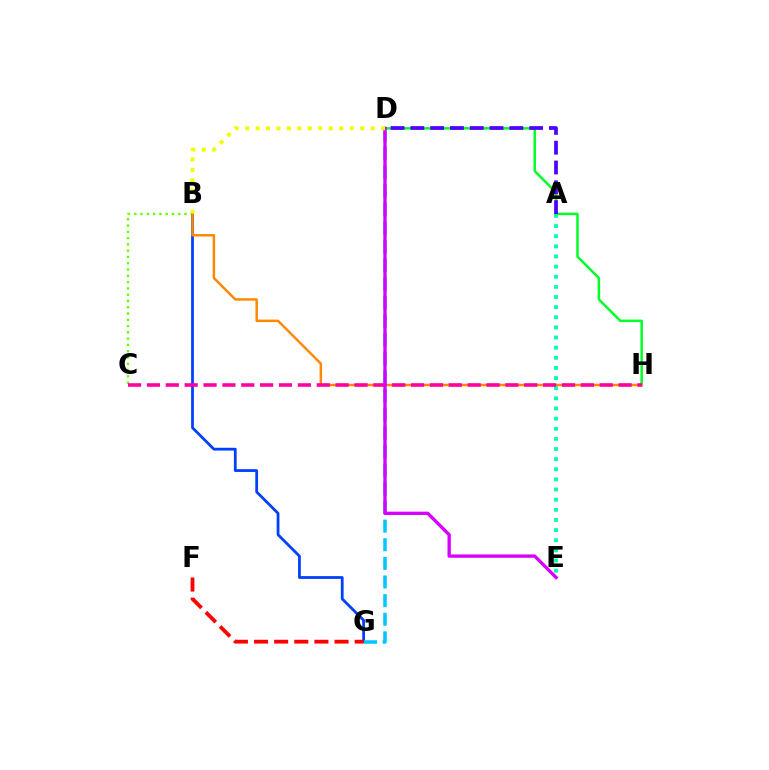{('A', 'E'): [{'color': '#00ffaf', 'line_style': 'dotted', 'thickness': 2.75}], ('B', 'C'): [{'color': '#66ff00', 'line_style': 'dotted', 'thickness': 1.71}], ('D', 'H'): [{'color': '#00ff27', 'line_style': 'solid', 'thickness': 1.79}], ('B', 'G'): [{'color': '#003fff', 'line_style': 'solid', 'thickness': 1.99}], ('B', 'H'): [{'color': '#ff8800', 'line_style': 'solid', 'thickness': 1.77}], ('D', 'G'): [{'color': '#00c7ff', 'line_style': 'dashed', 'thickness': 2.53}], ('F', 'G'): [{'color': '#ff0000', 'line_style': 'dashed', 'thickness': 2.73}], ('A', 'D'): [{'color': '#4f00ff', 'line_style': 'dashed', 'thickness': 2.69}], ('C', 'H'): [{'color': '#ff00a0', 'line_style': 'dashed', 'thickness': 2.56}], ('D', 'E'): [{'color': '#d600ff', 'line_style': 'solid', 'thickness': 2.4}], ('B', 'D'): [{'color': '#eeff00', 'line_style': 'dotted', 'thickness': 2.84}]}